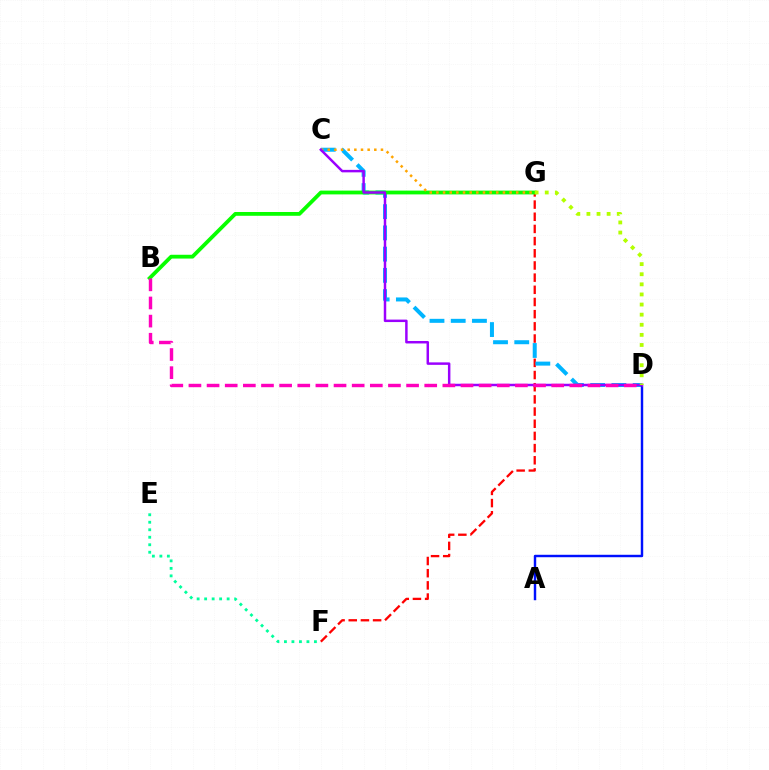{('F', 'G'): [{'color': '#ff0000', 'line_style': 'dashed', 'thickness': 1.65}], ('C', 'D'): [{'color': '#00b5ff', 'line_style': 'dashed', 'thickness': 2.88}, {'color': '#9b00ff', 'line_style': 'solid', 'thickness': 1.78}], ('B', 'G'): [{'color': '#08ff00', 'line_style': 'solid', 'thickness': 2.73}], ('C', 'G'): [{'color': '#ffa500', 'line_style': 'dotted', 'thickness': 1.81}], ('A', 'D'): [{'color': '#0010ff', 'line_style': 'solid', 'thickness': 1.75}], ('B', 'D'): [{'color': '#ff00bd', 'line_style': 'dashed', 'thickness': 2.46}], ('D', 'G'): [{'color': '#b3ff00', 'line_style': 'dotted', 'thickness': 2.75}], ('E', 'F'): [{'color': '#00ff9d', 'line_style': 'dotted', 'thickness': 2.04}]}